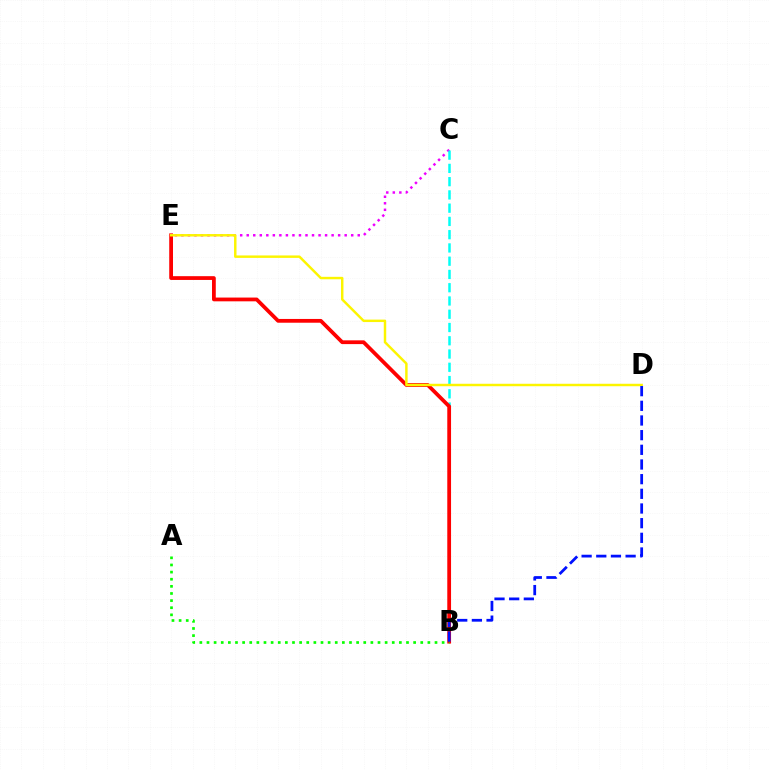{('C', 'E'): [{'color': '#ee00ff', 'line_style': 'dotted', 'thickness': 1.77}], ('B', 'C'): [{'color': '#00fff6', 'line_style': 'dashed', 'thickness': 1.8}], ('B', 'E'): [{'color': '#ff0000', 'line_style': 'solid', 'thickness': 2.71}], ('A', 'B'): [{'color': '#08ff00', 'line_style': 'dotted', 'thickness': 1.94}], ('D', 'E'): [{'color': '#fcf500', 'line_style': 'solid', 'thickness': 1.77}], ('B', 'D'): [{'color': '#0010ff', 'line_style': 'dashed', 'thickness': 1.99}]}